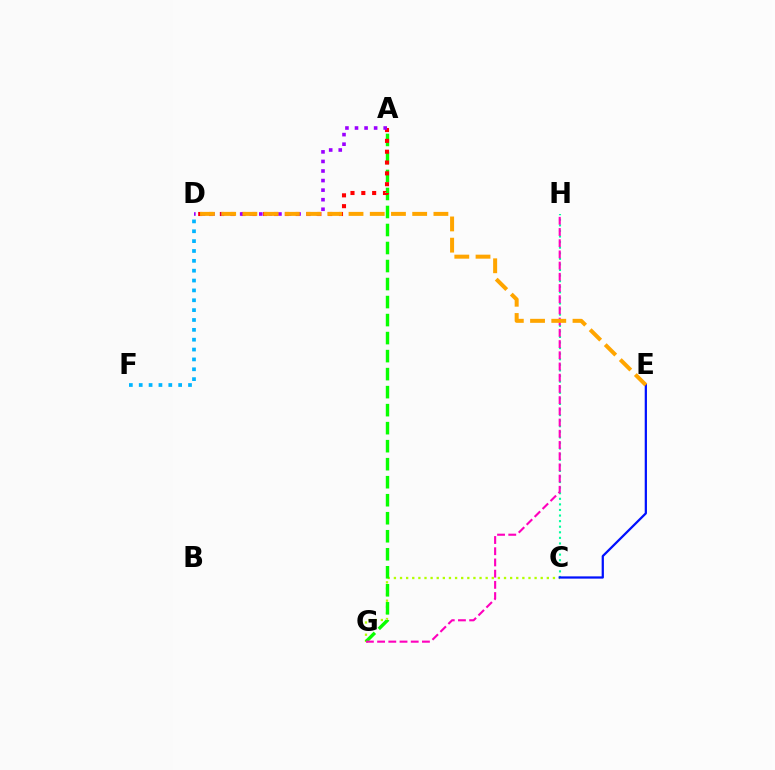{('C', 'G'): [{'color': '#b3ff00', 'line_style': 'dotted', 'thickness': 1.66}], ('A', 'G'): [{'color': '#08ff00', 'line_style': 'dashed', 'thickness': 2.45}], ('C', 'H'): [{'color': '#00ff9d', 'line_style': 'dotted', 'thickness': 1.52}], ('C', 'E'): [{'color': '#0010ff', 'line_style': 'solid', 'thickness': 1.62}], ('A', 'D'): [{'color': '#ff0000', 'line_style': 'dotted', 'thickness': 2.94}, {'color': '#9b00ff', 'line_style': 'dotted', 'thickness': 2.6}], ('D', 'F'): [{'color': '#00b5ff', 'line_style': 'dotted', 'thickness': 2.68}], ('G', 'H'): [{'color': '#ff00bd', 'line_style': 'dashed', 'thickness': 1.52}], ('D', 'E'): [{'color': '#ffa500', 'line_style': 'dashed', 'thickness': 2.88}]}